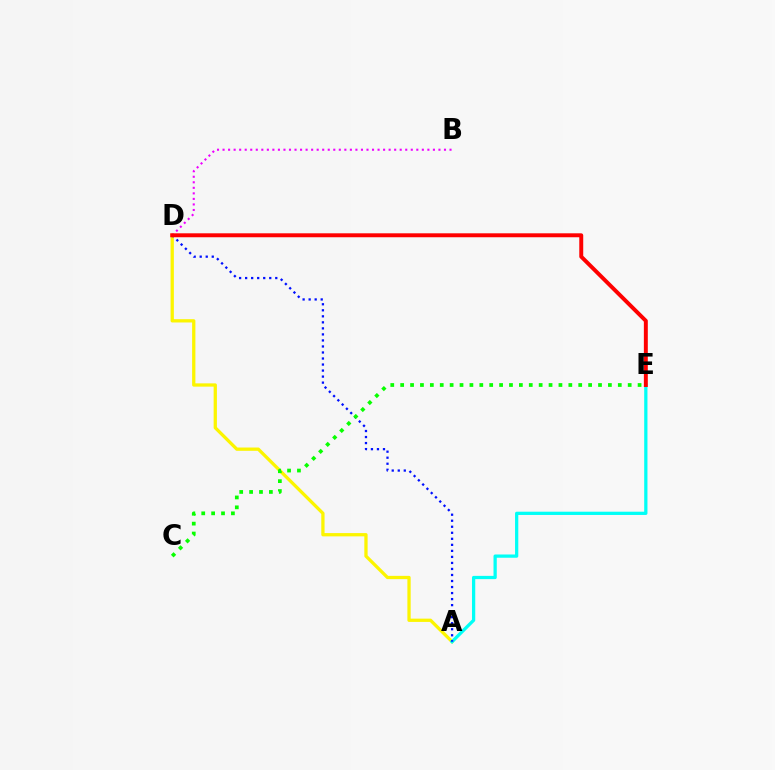{('A', 'D'): [{'color': '#fcf500', 'line_style': 'solid', 'thickness': 2.36}, {'color': '#0010ff', 'line_style': 'dotted', 'thickness': 1.64}], ('A', 'E'): [{'color': '#00fff6', 'line_style': 'solid', 'thickness': 2.34}], ('B', 'D'): [{'color': '#ee00ff', 'line_style': 'dotted', 'thickness': 1.5}], ('D', 'E'): [{'color': '#ff0000', 'line_style': 'solid', 'thickness': 2.84}], ('C', 'E'): [{'color': '#08ff00', 'line_style': 'dotted', 'thickness': 2.69}]}